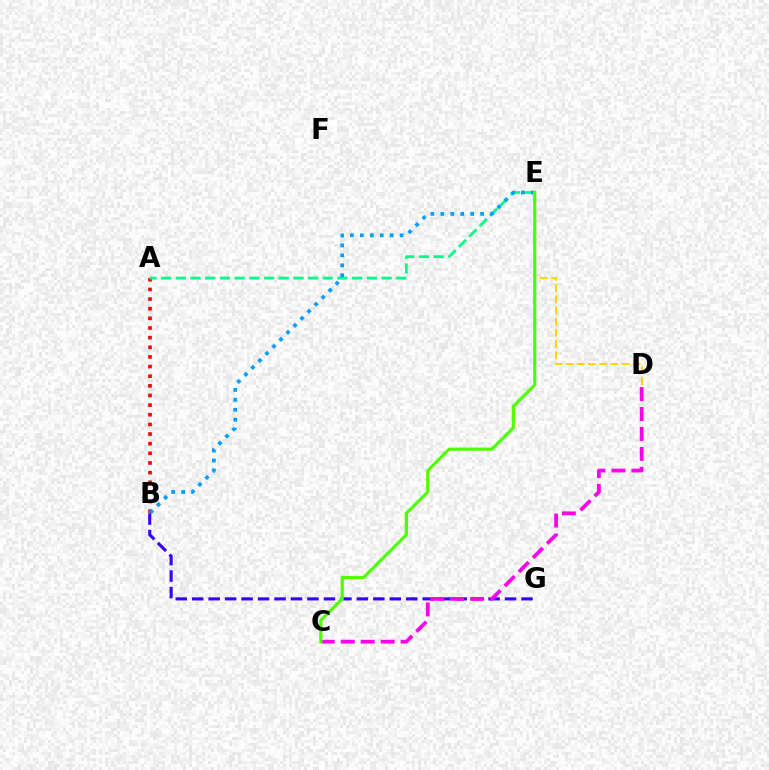{('D', 'E'): [{'color': '#ffd500', 'line_style': 'dashed', 'thickness': 1.52}], ('A', 'B'): [{'color': '#ff0000', 'line_style': 'dotted', 'thickness': 2.62}], ('A', 'E'): [{'color': '#00ff86', 'line_style': 'dashed', 'thickness': 2.0}], ('B', 'E'): [{'color': '#009eff', 'line_style': 'dotted', 'thickness': 2.7}], ('B', 'G'): [{'color': '#3700ff', 'line_style': 'dashed', 'thickness': 2.24}], ('C', 'D'): [{'color': '#ff00ed', 'line_style': 'dashed', 'thickness': 2.71}], ('C', 'E'): [{'color': '#4fff00', 'line_style': 'solid', 'thickness': 2.28}]}